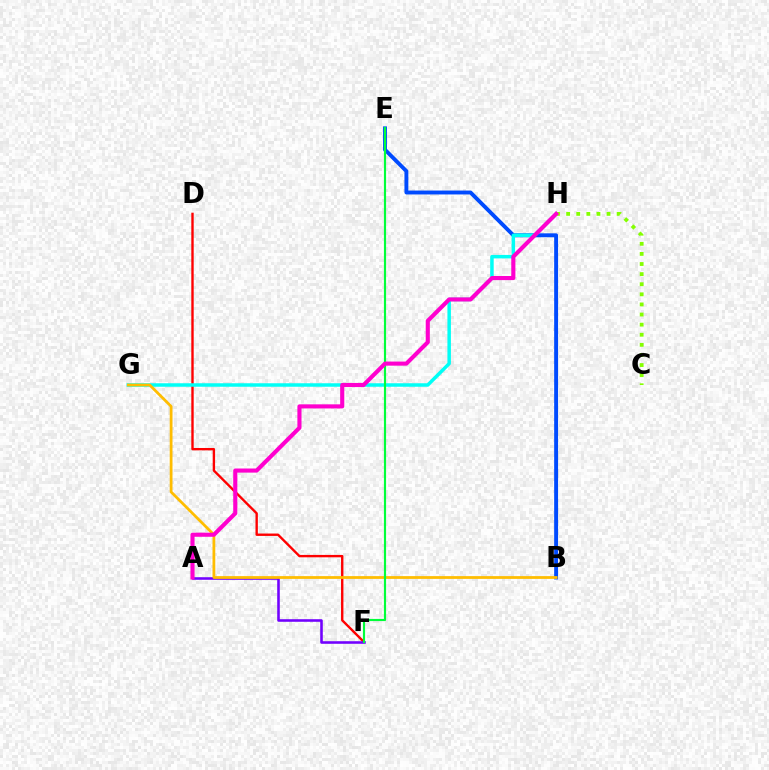{('D', 'F'): [{'color': '#ff0000', 'line_style': 'solid', 'thickness': 1.71}], ('A', 'F'): [{'color': '#7200ff', 'line_style': 'solid', 'thickness': 1.85}], ('B', 'E'): [{'color': '#004bff', 'line_style': 'solid', 'thickness': 2.81}], ('G', 'H'): [{'color': '#00fff6', 'line_style': 'solid', 'thickness': 2.51}], ('B', 'G'): [{'color': '#ffbd00', 'line_style': 'solid', 'thickness': 1.99}], ('C', 'H'): [{'color': '#84ff00', 'line_style': 'dotted', 'thickness': 2.75}], ('E', 'F'): [{'color': '#00ff39', 'line_style': 'solid', 'thickness': 1.56}], ('A', 'H'): [{'color': '#ff00cf', 'line_style': 'solid', 'thickness': 2.96}]}